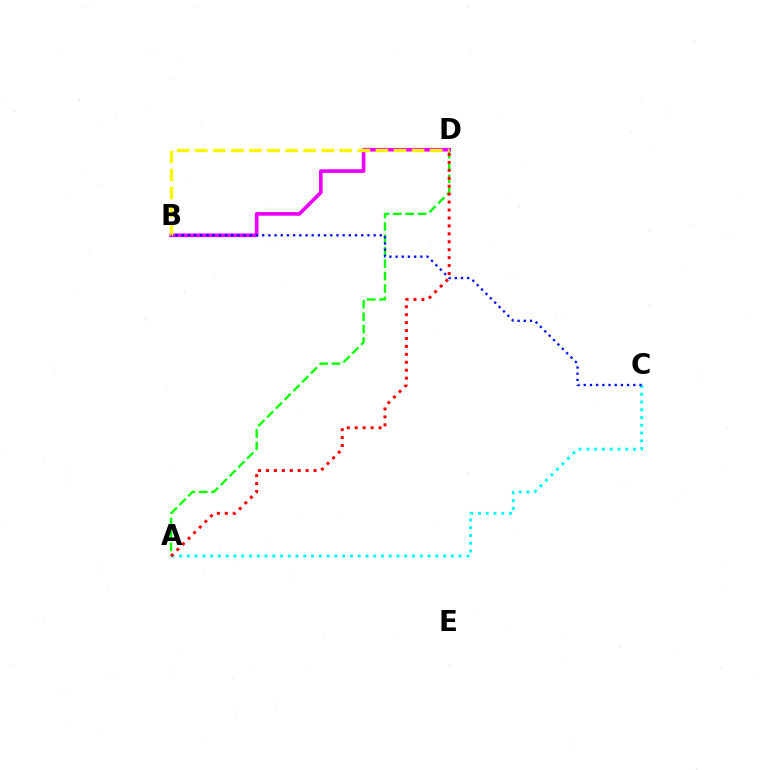{('A', 'D'): [{'color': '#08ff00', 'line_style': 'dashed', 'thickness': 1.68}, {'color': '#ff0000', 'line_style': 'dotted', 'thickness': 2.16}], ('A', 'C'): [{'color': '#00fff6', 'line_style': 'dotted', 'thickness': 2.11}], ('B', 'D'): [{'color': '#ee00ff', 'line_style': 'solid', 'thickness': 2.62}, {'color': '#fcf500', 'line_style': 'dashed', 'thickness': 2.45}], ('B', 'C'): [{'color': '#0010ff', 'line_style': 'dotted', 'thickness': 1.68}]}